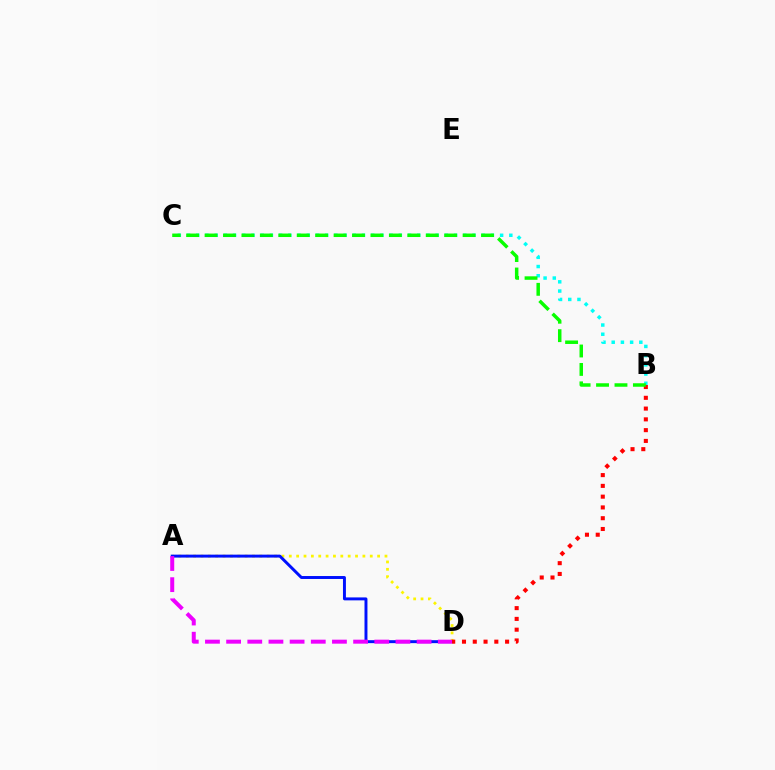{('A', 'D'): [{'color': '#fcf500', 'line_style': 'dotted', 'thickness': 2.0}, {'color': '#0010ff', 'line_style': 'solid', 'thickness': 2.12}, {'color': '#ee00ff', 'line_style': 'dashed', 'thickness': 2.88}], ('B', 'C'): [{'color': '#00fff6', 'line_style': 'dotted', 'thickness': 2.5}, {'color': '#08ff00', 'line_style': 'dashed', 'thickness': 2.5}], ('B', 'D'): [{'color': '#ff0000', 'line_style': 'dotted', 'thickness': 2.93}]}